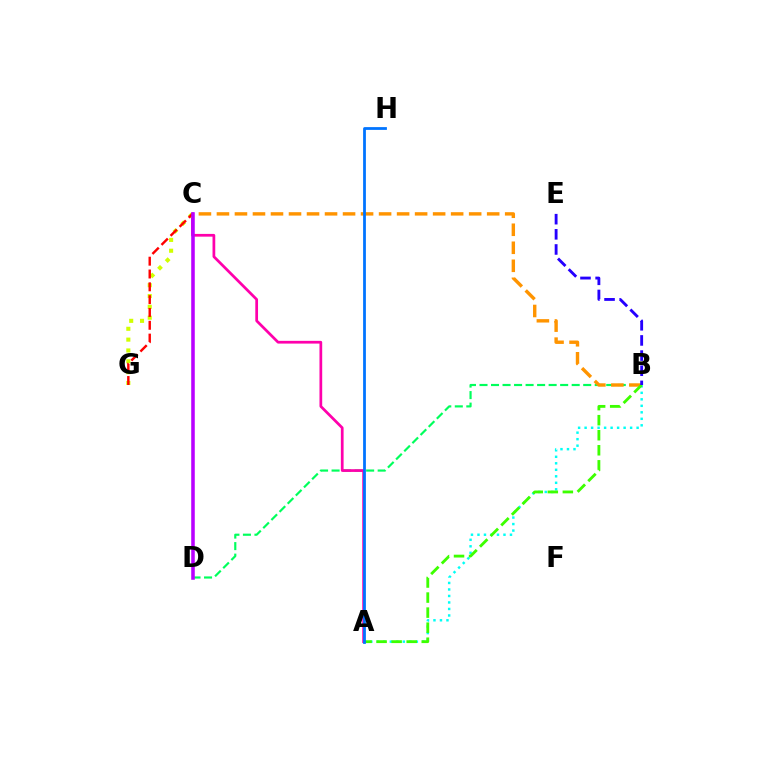{('B', 'D'): [{'color': '#00ff5c', 'line_style': 'dashed', 'thickness': 1.57}], ('B', 'C'): [{'color': '#ff9400', 'line_style': 'dashed', 'thickness': 2.45}], ('A', 'C'): [{'color': '#ff00ac', 'line_style': 'solid', 'thickness': 1.97}], ('C', 'G'): [{'color': '#d1ff00', 'line_style': 'dotted', 'thickness': 2.94}, {'color': '#ff0000', 'line_style': 'dashed', 'thickness': 1.74}], ('A', 'B'): [{'color': '#00fff6', 'line_style': 'dotted', 'thickness': 1.77}, {'color': '#3dff00', 'line_style': 'dashed', 'thickness': 2.04}], ('A', 'H'): [{'color': '#0074ff', 'line_style': 'solid', 'thickness': 1.99}], ('C', 'D'): [{'color': '#b900ff', 'line_style': 'solid', 'thickness': 2.56}], ('B', 'E'): [{'color': '#2500ff', 'line_style': 'dashed', 'thickness': 2.06}]}